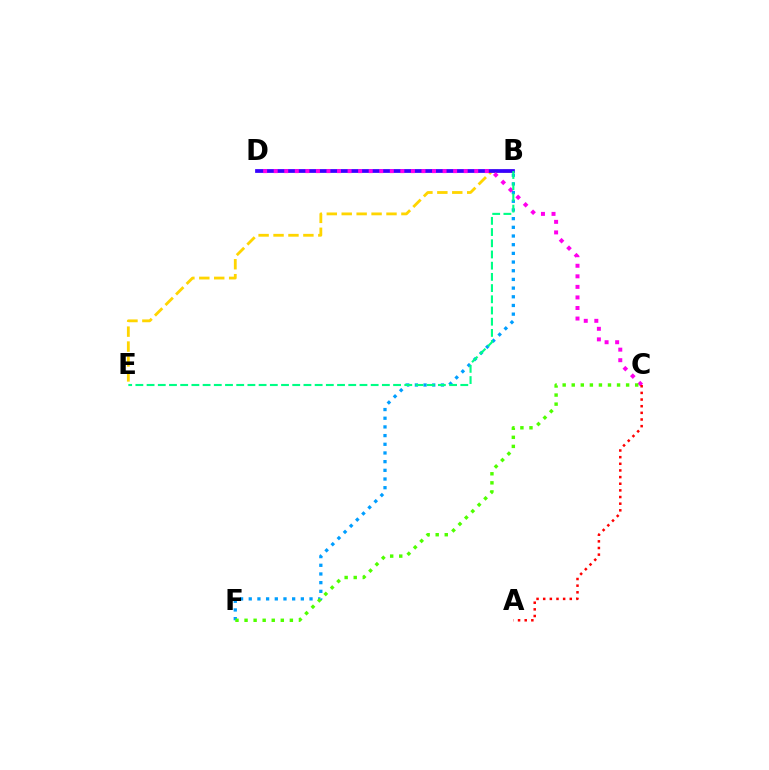{('B', 'E'): [{'color': '#ffd500', 'line_style': 'dashed', 'thickness': 2.03}, {'color': '#00ff86', 'line_style': 'dashed', 'thickness': 1.52}], ('B', 'F'): [{'color': '#009eff', 'line_style': 'dotted', 'thickness': 2.36}], ('B', 'D'): [{'color': '#3700ff', 'line_style': 'solid', 'thickness': 2.7}], ('C', 'D'): [{'color': '#ff00ed', 'line_style': 'dotted', 'thickness': 2.87}], ('C', 'F'): [{'color': '#4fff00', 'line_style': 'dotted', 'thickness': 2.46}], ('A', 'C'): [{'color': '#ff0000', 'line_style': 'dotted', 'thickness': 1.81}]}